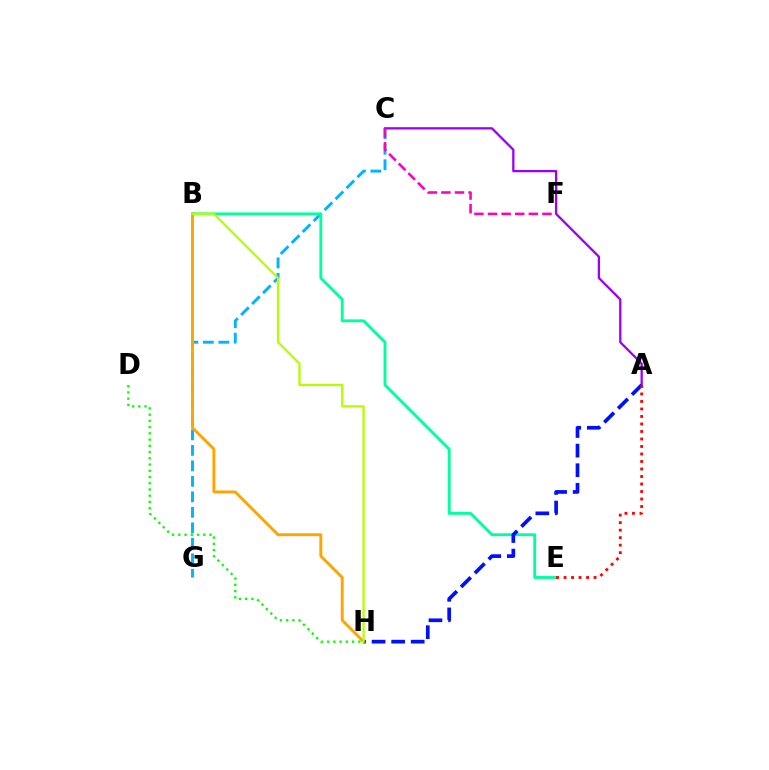{('C', 'G'): [{'color': '#00b5ff', 'line_style': 'dashed', 'thickness': 2.11}], ('A', 'C'): [{'color': '#9b00ff', 'line_style': 'solid', 'thickness': 1.65}], ('B', 'E'): [{'color': '#00ff9d', 'line_style': 'solid', 'thickness': 2.07}], ('C', 'F'): [{'color': '#ff00bd', 'line_style': 'dashed', 'thickness': 1.85}], ('B', 'H'): [{'color': '#ffa500', 'line_style': 'solid', 'thickness': 2.1}, {'color': '#b3ff00', 'line_style': 'solid', 'thickness': 1.65}], ('A', 'H'): [{'color': '#0010ff', 'line_style': 'dashed', 'thickness': 2.66}], ('D', 'H'): [{'color': '#08ff00', 'line_style': 'dotted', 'thickness': 1.69}], ('A', 'E'): [{'color': '#ff0000', 'line_style': 'dotted', 'thickness': 2.04}]}